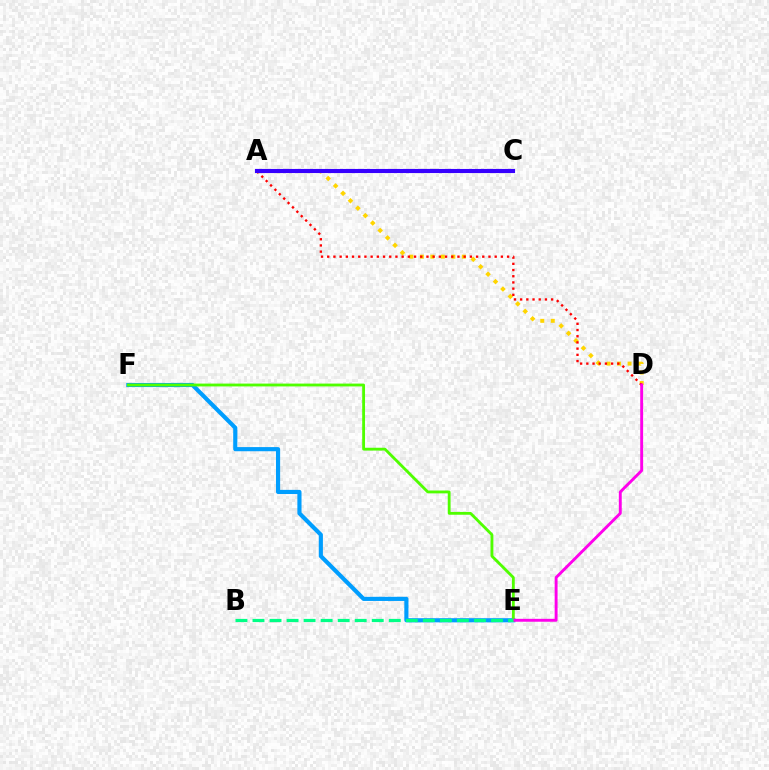{('A', 'D'): [{'color': '#ffd500', 'line_style': 'dotted', 'thickness': 2.85}, {'color': '#ff0000', 'line_style': 'dotted', 'thickness': 1.69}], ('E', 'F'): [{'color': '#009eff', 'line_style': 'solid', 'thickness': 2.99}, {'color': '#4fff00', 'line_style': 'solid', 'thickness': 2.04}], ('A', 'C'): [{'color': '#3700ff', 'line_style': 'solid', 'thickness': 2.97}], ('D', 'E'): [{'color': '#ff00ed', 'line_style': 'solid', 'thickness': 2.09}], ('B', 'E'): [{'color': '#00ff86', 'line_style': 'dashed', 'thickness': 2.31}]}